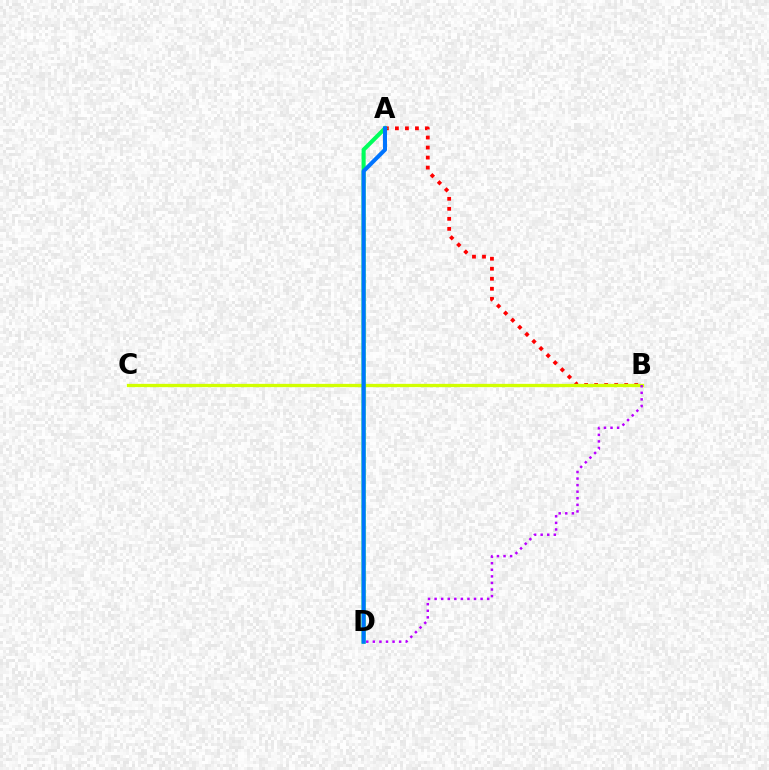{('A', 'B'): [{'color': '#ff0000', 'line_style': 'dotted', 'thickness': 2.72}], ('B', 'C'): [{'color': '#d1ff00', 'line_style': 'solid', 'thickness': 2.37}], ('B', 'D'): [{'color': '#b900ff', 'line_style': 'dotted', 'thickness': 1.79}], ('A', 'D'): [{'color': '#00ff5c', 'line_style': 'solid', 'thickness': 2.95}, {'color': '#0074ff', 'line_style': 'solid', 'thickness': 2.9}]}